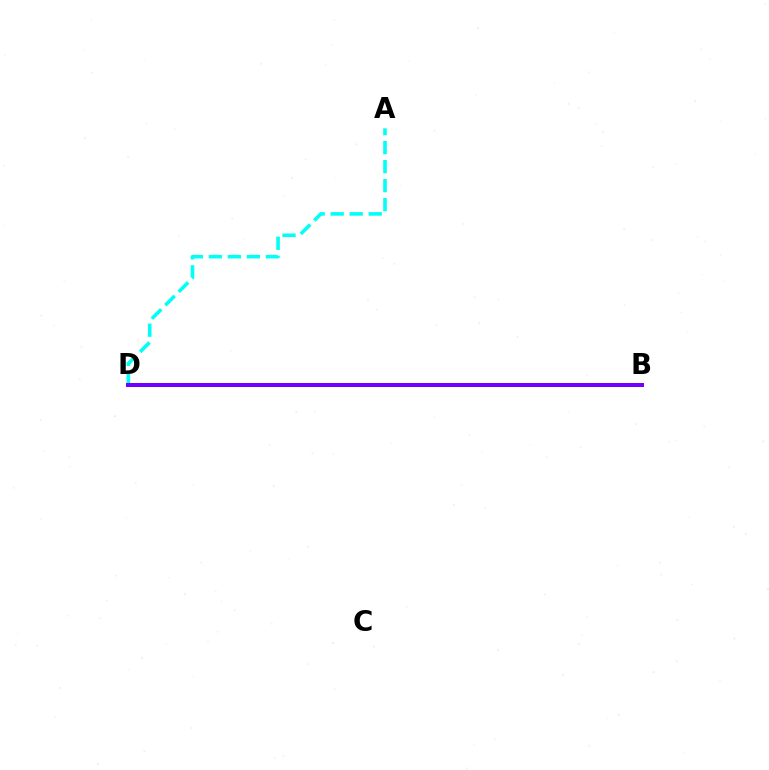{('B', 'D'): [{'color': '#ff0000', 'line_style': 'solid', 'thickness': 1.65}, {'color': '#84ff00', 'line_style': 'dashed', 'thickness': 2.63}, {'color': '#7200ff', 'line_style': 'solid', 'thickness': 2.89}], ('A', 'D'): [{'color': '#00fff6', 'line_style': 'dashed', 'thickness': 2.58}]}